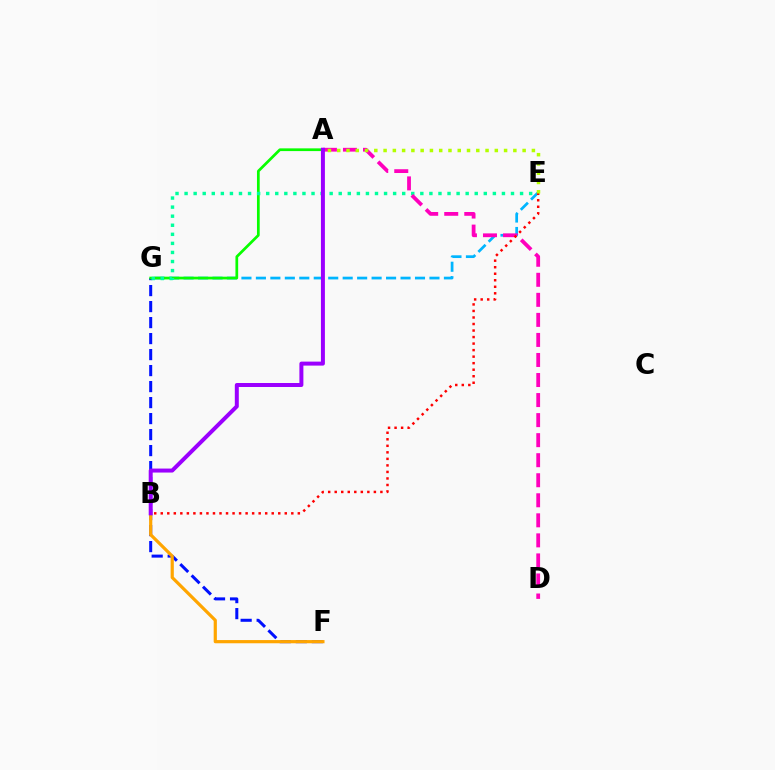{('E', 'G'): [{'color': '#00b5ff', 'line_style': 'dashed', 'thickness': 1.96}, {'color': '#00ff9d', 'line_style': 'dotted', 'thickness': 2.46}], ('F', 'G'): [{'color': '#0010ff', 'line_style': 'dashed', 'thickness': 2.17}], ('A', 'G'): [{'color': '#08ff00', 'line_style': 'solid', 'thickness': 1.96}], ('B', 'F'): [{'color': '#ffa500', 'line_style': 'solid', 'thickness': 2.3}], ('A', 'D'): [{'color': '#ff00bd', 'line_style': 'dashed', 'thickness': 2.72}], ('B', 'E'): [{'color': '#ff0000', 'line_style': 'dotted', 'thickness': 1.77}], ('A', 'E'): [{'color': '#b3ff00', 'line_style': 'dotted', 'thickness': 2.52}], ('A', 'B'): [{'color': '#9b00ff', 'line_style': 'solid', 'thickness': 2.87}]}